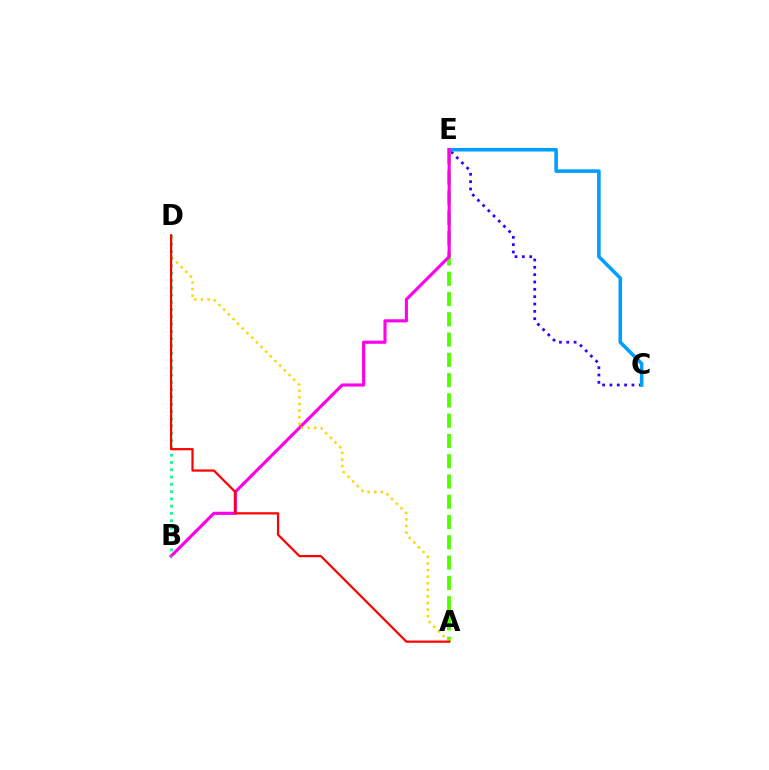{('C', 'E'): [{'color': '#3700ff', 'line_style': 'dotted', 'thickness': 1.99}, {'color': '#009eff', 'line_style': 'solid', 'thickness': 2.57}], ('A', 'E'): [{'color': '#4fff00', 'line_style': 'dashed', 'thickness': 2.75}], ('B', 'E'): [{'color': '#ff00ed', 'line_style': 'solid', 'thickness': 2.25}], ('A', 'D'): [{'color': '#ffd500', 'line_style': 'dotted', 'thickness': 1.79}, {'color': '#ff0000', 'line_style': 'solid', 'thickness': 1.6}], ('B', 'D'): [{'color': '#00ff86', 'line_style': 'dotted', 'thickness': 1.98}]}